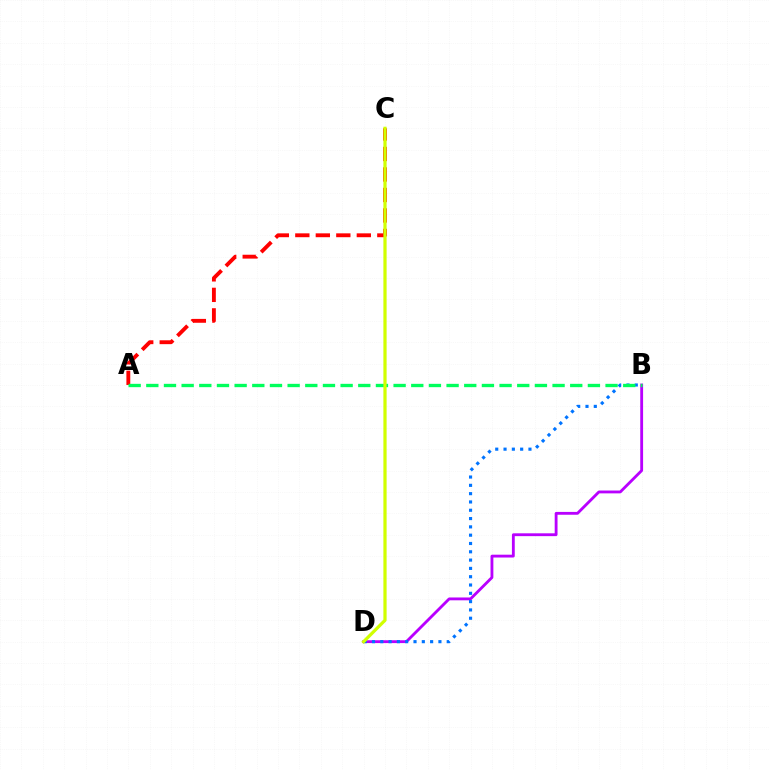{('B', 'D'): [{'color': '#b900ff', 'line_style': 'solid', 'thickness': 2.04}, {'color': '#0074ff', 'line_style': 'dotted', 'thickness': 2.26}], ('A', 'C'): [{'color': '#ff0000', 'line_style': 'dashed', 'thickness': 2.78}], ('A', 'B'): [{'color': '#00ff5c', 'line_style': 'dashed', 'thickness': 2.4}], ('C', 'D'): [{'color': '#d1ff00', 'line_style': 'solid', 'thickness': 2.32}]}